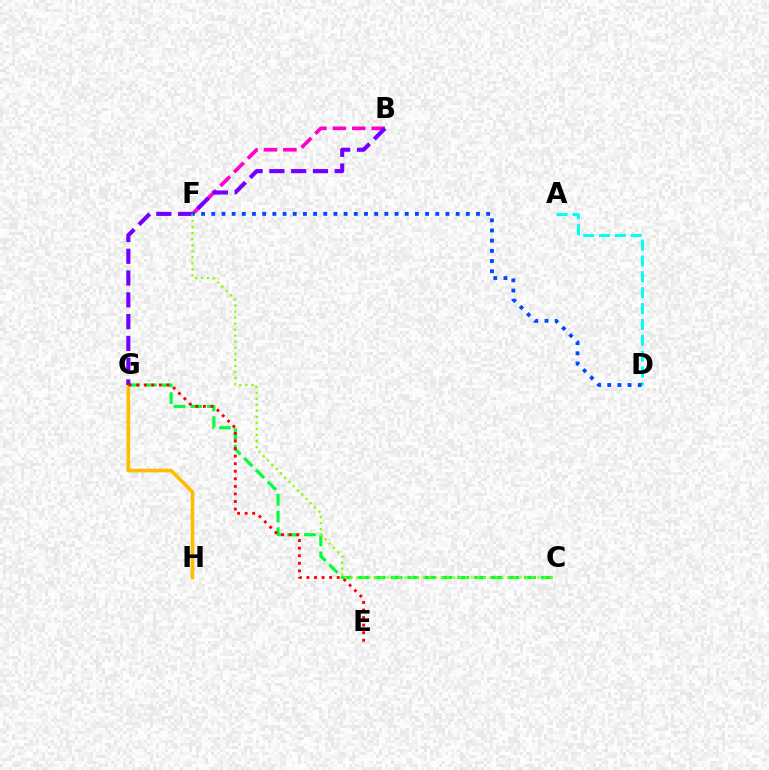{('A', 'D'): [{'color': '#00fff6', 'line_style': 'dashed', 'thickness': 2.16}], ('G', 'H'): [{'color': '#ffbd00', 'line_style': 'solid', 'thickness': 2.62}], ('B', 'F'): [{'color': '#ff00cf', 'line_style': 'dashed', 'thickness': 2.64}], ('C', 'G'): [{'color': '#00ff39', 'line_style': 'dashed', 'thickness': 2.27}], ('B', 'G'): [{'color': '#7200ff', 'line_style': 'dashed', 'thickness': 2.96}], ('E', 'G'): [{'color': '#ff0000', 'line_style': 'dotted', 'thickness': 2.05}], ('C', 'F'): [{'color': '#84ff00', 'line_style': 'dotted', 'thickness': 1.64}], ('D', 'F'): [{'color': '#004bff', 'line_style': 'dotted', 'thickness': 2.77}]}